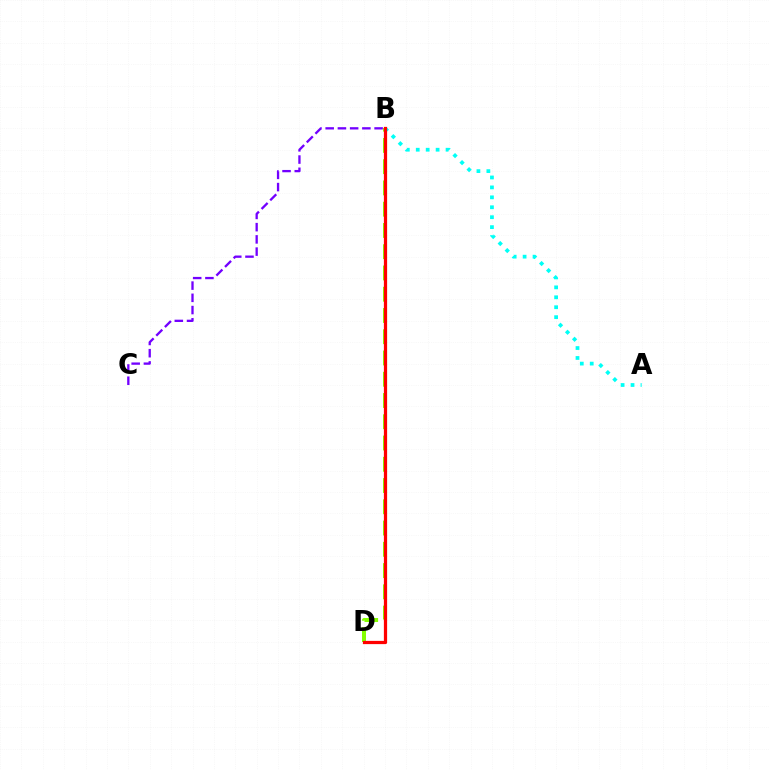{('A', 'B'): [{'color': '#00fff6', 'line_style': 'dotted', 'thickness': 2.7}], ('B', 'D'): [{'color': '#84ff00', 'line_style': 'dashed', 'thickness': 2.89}, {'color': '#ff0000', 'line_style': 'solid', 'thickness': 2.33}], ('B', 'C'): [{'color': '#7200ff', 'line_style': 'dashed', 'thickness': 1.66}]}